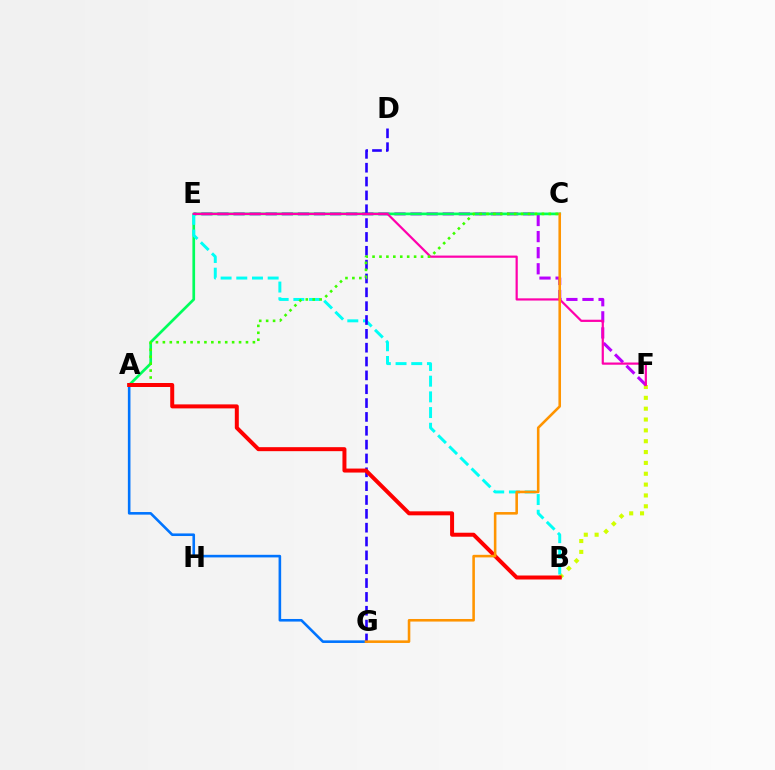{('B', 'F'): [{'color': '#d1ff00', 'line_style': 'dotted', 'thickness': 2.95}], ('A', 'G'): [{'color': '#0074ff', 'line_style': 'solid', 'thickness': 1.87}], ('E', 'F'): [{'color': '#b900ff', 'line_style': 'dashed', 'thickness': 2.19}, {'color': '#ff00ac', 'line_style': 'solid', 'thickness': 1.59}], ('A', 'C'): [{'color': '#00ff5c', 'line_style': 'solid', 'thickness': 1.94}, {'color': '#3dff00', 'line_style': 'dotted', 'thickness': 1.88}], ('B', 'E'): [{'color': '#00fff6', 'line_style': 'dashed', 'thickness': 2.13}], ('D', 'G'): [{'color': '#2500ff', 'line_style': 'dashed', 'thickness': 1.88}], ('A', 'B'): [{'color': '#ff0000', 'line_style': 'solid', 'thickness': 2.88}], ('C', 'G'): [{'color': '#ff9400', 'line_style': 'solid', 'thickness': 1.86}]}